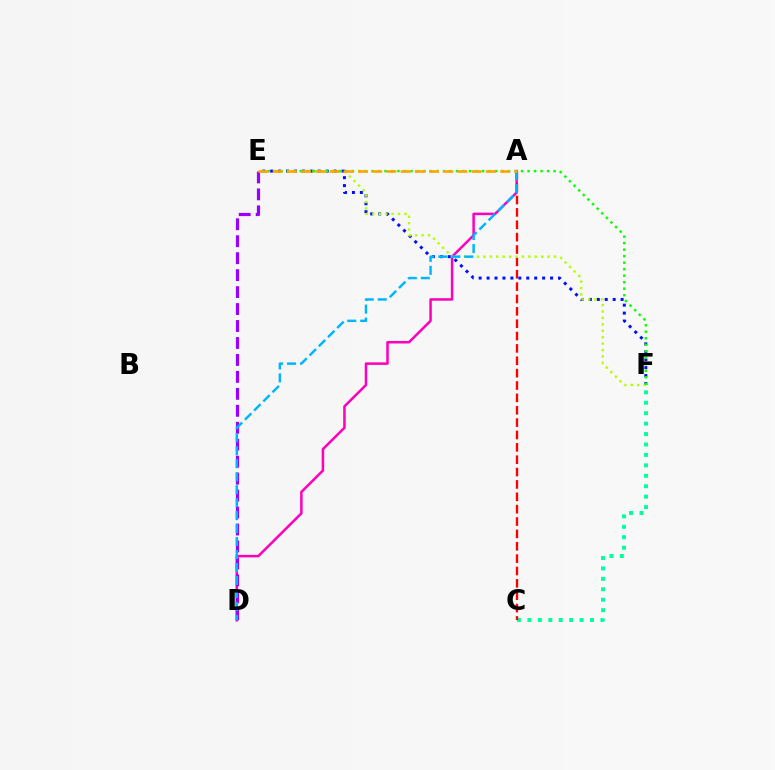{('E', 'F'): [{'color': '#0010ff', 'line_style': 'dotted', 'thickness': 2.16}, {'color': '#b3ff00', 'line_style': 'dotted', 'thickness': 1.75}, {'color': '#08ff00', 'line_style': 'dotted', 'thickness': 1.77}], ('A', 'D'): [{'color': '#ff00bd', 'line_style': 'solid', 'thickness': 1.82}, {'color': '#00b5ff', 'line_style': 'dashed', 'thickness': 1.76}], ('C', 'F'): [{'color': '#00ff9d', 'line_style': 'dotted', 'thickness': 2.83}], ('A', 'C'): [{'color': '#ff0000', 'line_style': 'dashed', 'thickness': 1.68}], ('D', 'E'): [{'color': '#9b00ff', 'line_style': 'dashed', 'thickness': 2.3}], ('A', 'E'): [{'color': '#ffa500', 'line_style': 'dashed', 'thickness': 1.93}]}